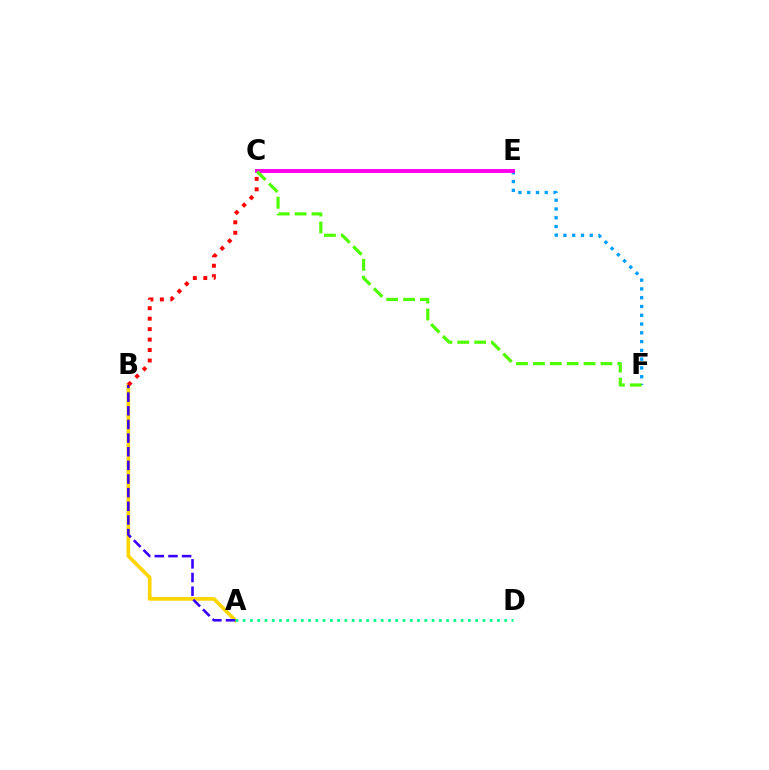{('A', 'B'): [{'color': '#ffd500', 'line_style': 'solid', 'thickness': 2.64}, {'color': '#3700ff', 'line_style': 'dashed', 'thickness': 1.85}], ('E', 'F'): [{'color': '#009eff', 'line_style': 'dotted', 'thickness': 2.38}], ('A', 'D'): [{'color': '#00ff86', 'line_style': 'dotted', 'thickness': 1.97}], ('C', 'E'): [{'color': '#ff00ed', 'line_style': 'solid', 'thickness': 2.81}], ('B', 'C'): [{'color': '#ff0000', 'line_style': 'dotted', 'thickness': 2.84}], ('C', 'F'): [{'color': '#4fff00', 'line_style': 'dashed', 'thickness': 2.3}]}